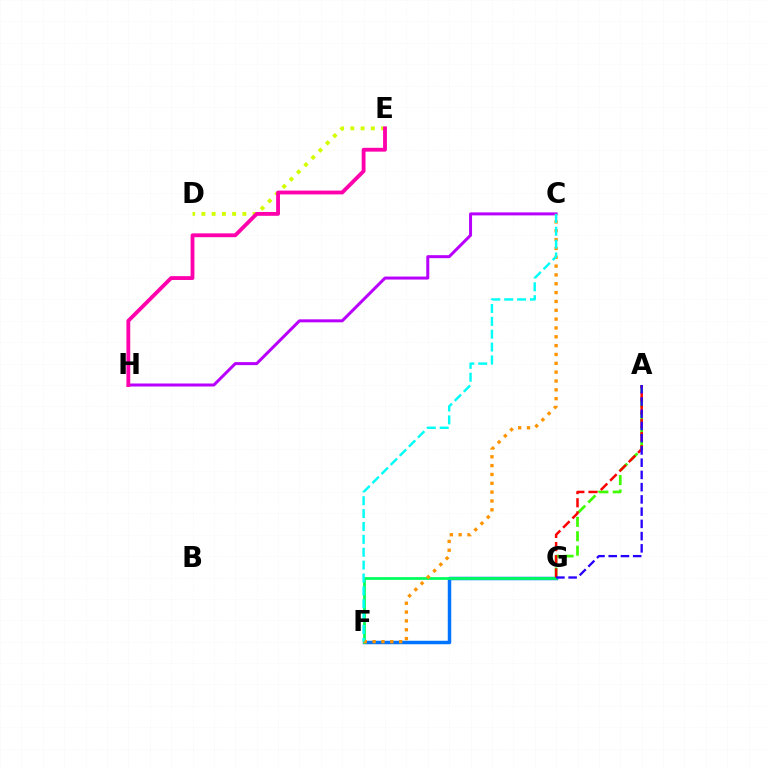{('C', 'H'): [{'color': '#b900ff', 'line_style': 'solid', 'thickness': 2.16}], ('F', 'G'): [{'color': '#0074ff', 'line_style': 'solid', 'thickness': 2.51}, {'color': '#00ff5c', 'line_style': 'solid', 'thickness': 1.98}], ('A', 'G'): [{'color': '#3dff00', 'line_style': 'dashed', 'thickness': 1.96}, {'color': '#ff0000', 'line_style': 'dashed', 'thickness': 1.79}, {'color': '#2500ff', 'line_style': 'dashed', 'thickness': 1.66}], ('D', 'E'): [{'color': '#d1ff00', 'line_style': 'dotted', 'thickness': 2.78}], ('E', 'H'): [{'color': '#ff00ac', 'line_style': 'solid', 'thickness': 2.76}], ('C', 'F'): [{'color': '#ff9400', 'line_style': 'dotted', 'thickness': 2.4}, {'color': '#00fff6', 'line_style': 'dashed', 'thickness': 1.75}]}